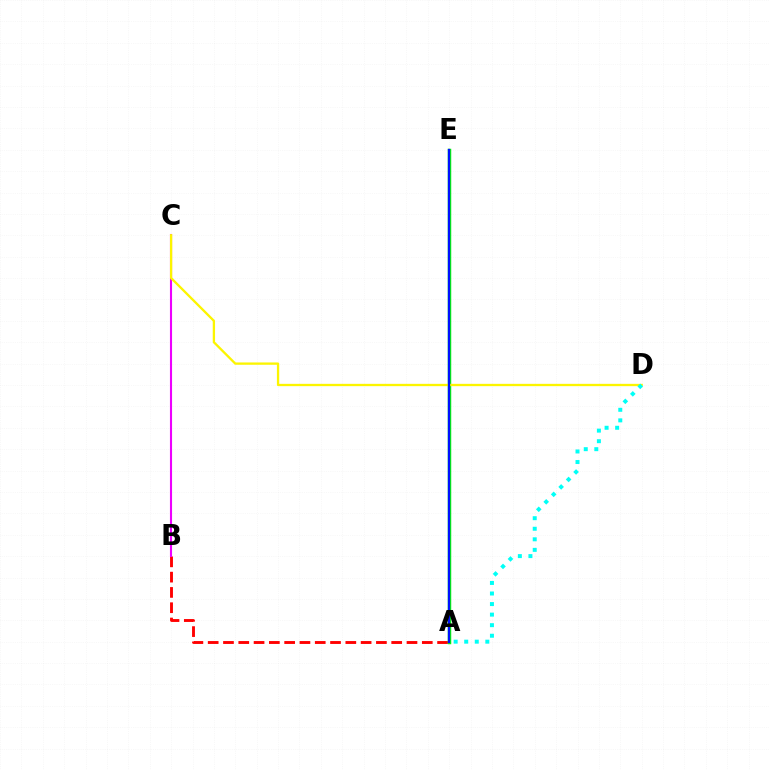{('A', 'B'): [{'color': '#ff0000', 'line_style': 'dashed', 'thickness': 2.08}], ('A', 'E'): [{'color': '#08ff00', 'line_style': 'solid', 'thickness': 2.5}, {'color': '#0010ff', 'line_style': 'solid', 'thickness': 1.66}], ('B', 'C'): [{'color': '#ee00ff', 'line_style': 'solid', 'thickness': 1.52}], ('C', 'D'): [{'color': '#fcf500', 'line_style': 'solid', 'thickness': 1.66}], ('A', 'D'): [{'color': '#00fff6', 'line_style': 'dotted', 'thickness': 2.87}]}